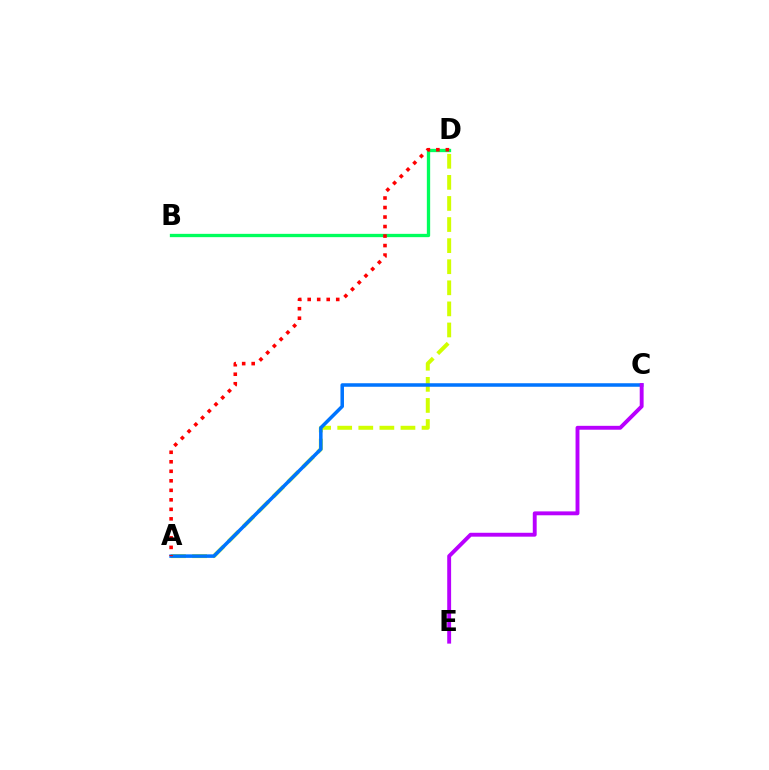{('A', 'D'): [{'color': '#d1ff00', 'line_style': 'dashed', 'thickness': 2.86}, {'color': '#ff0000', 'line_style': 'dotted', 'thickness': 2.58}], ('B', 'D'): [{'color': '#00ff5c', 'line_style': 'solid', 'thickness': 2.38}], ('A', 'C'): [{'color': '#0074ff', 'line_style': 'solid', 'thickness': 2.53}], ('C', 'E'): [{'color': '#b900ff', 'line_style': 'solid', 'thickness': 2.8}]}